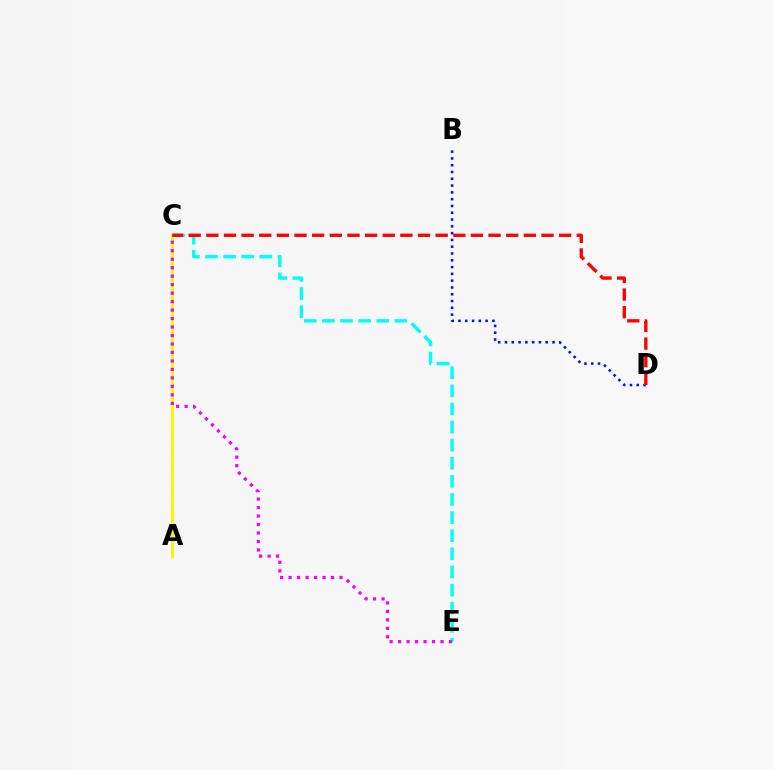{('A', 'C'): [{'color': '#08ff00', 'line_style': 'dashed', 'thickness': 1.93}, {'color': '#fcf500', 'line_style': 'solid', 'thickness': 2.12}], ('B', 'D'): [{'color': '#0010ff', 'line_style': 'dotted', 'thickness': 1.85}], ('C', 'E'): [{'color': '#00fff6', 'line_style': 'dashed', 'thickness': 2.46}, {'color': '#ee00ff', 'line_style': 'dotted', 'thickness': 2.3}], ('C', 'D'): [{'color': '#ff0000', 'line_style': 'dashed', 'thickness': 2.4}]}